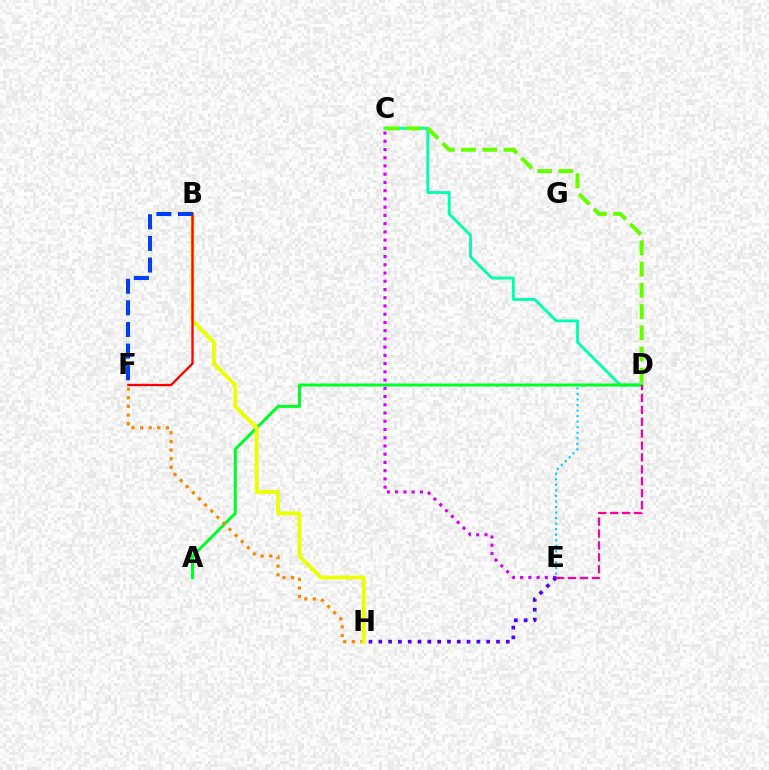{('D', 'E'): [{'color': '#00c7ff', 'line_style': 'dotted', 'thickness': 1.51}, {'color': '#ff00a0', 'line_style': 'dashed', 'thickness': 1.62}], ('C', 'D'): [{'color': '#00ffaf', 'line_style': 'solid', 'thickness': 2.05}, {'color': '#66ff00', 'line_style': 'dashed', 'thickness': 2.89}], ('C', 'E'): [{'color': '#d600ff', 'line_style': 'dotted', 'thickness': 2.24}], ('A', 'D'): [{'color': '#00ff27', 'line_style': 'solid', 'thickness': 2.16}], ('E', 'H'): [{'color': '#4f00ff', 'line_style': 'dotted', 'thickness': 2.67}], ('F', 'H'): [{'color': '#ff8800', 'line_style': 'dotted', 'thickness': 2.35}], ('B', 'H'): [{'color': '#eeff00', 'line_style': 'solid', 'thickness': 2.75}], ('B', 'F'): [{'color': '#ff0000', 'line_style': 'solid', 'thickness': 1.66}, {'color': '#003fff', 'line_style': 'dashed', 'thickness': 2.94}]}